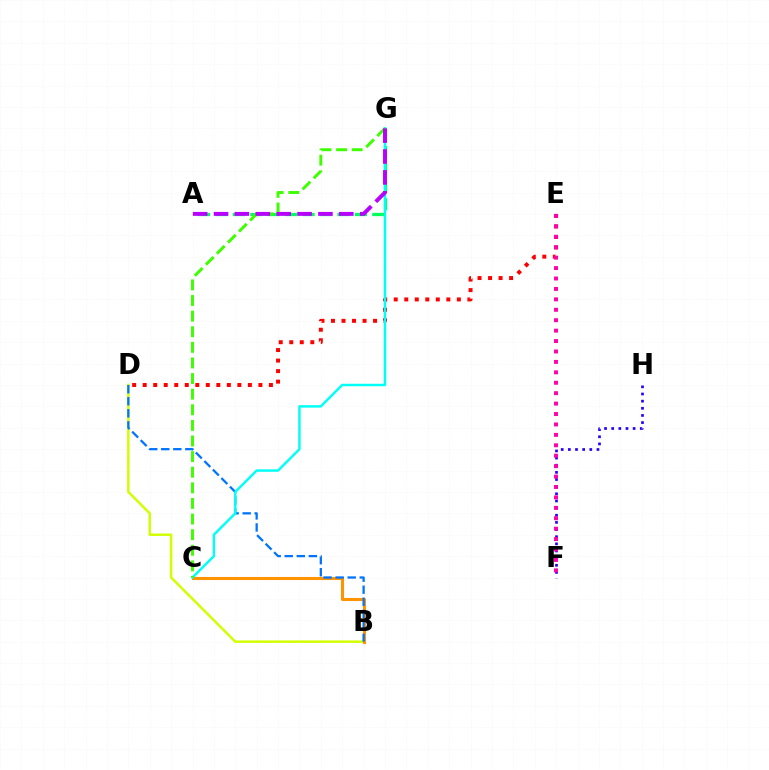{('B', 'D'): [{'color': '#d1ff00', 'line_style': 'solid', 'thickness': 1.78}, {'color': '#0074ff', 'line_style': 'dashed', 'thickness': 1.64}], ('F', 'H'): [{'color': '#2500ff', 'line_style': 'dotted', 'thickness': 1.94}], ('D', 'E'): [{'color': '#ff0000', 'line_style': 'dotted', 'thickness': 2.86}], ('A', 'G'): [{'color': '#00ff5c', 'line_style': 'dashed', 'thickness': 2.37}, {'color': '#b900ff', 'line_style': 'dashed', 'thickness': 2.84}], ('B', 'C'): [{'color': '#ff9400', 'line_style': 'solid', 'thickness': 2.22}], ('E', 'F'): [{'color': '#ff00ac', 'line_style': 'dotted', 'thickness': 2.83}], ('C', 'G'): [{'color': '#00fff6', 'line_style': 'solid', 'thickness': 1.77}, {'color': '#3dff00', 'line_style': 'dashed', 'thickness': 2.12}]}